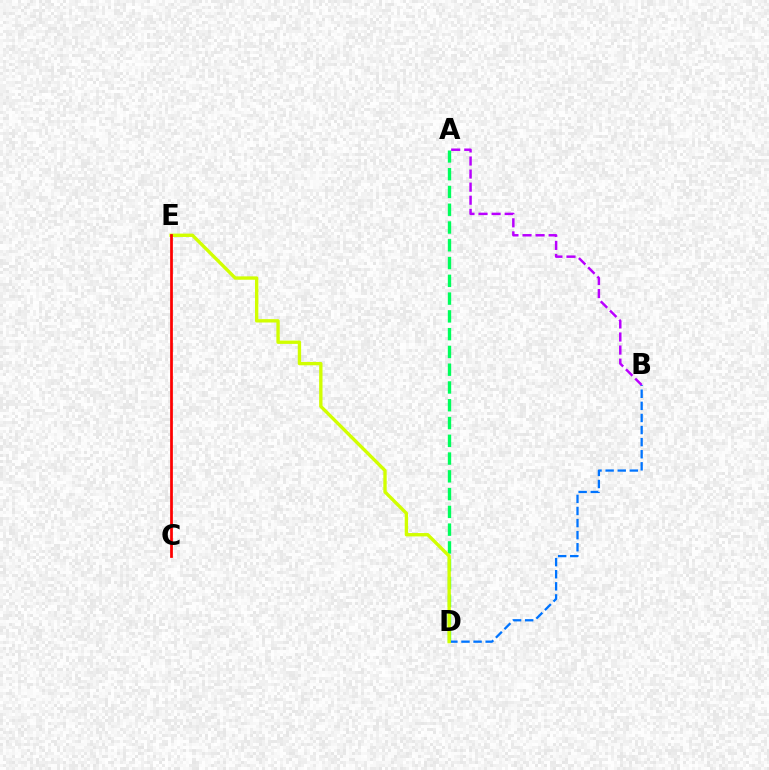{('A', 'D'): [{'color': '#00ff5c', 'line_style': 'dashed', 'thickness': 2.41}], ('B', 'D'): [{'color': '#0074ff', 'line_style': 'dashed', 'thickness': 1.64}], ('D', 'E'): [{'color': '#d1ff00', 'line_style': 'solid', 'thickness': 2.41}], ('A', 'B'): [{'color': '#b900ff', 'line_style': 'dashed', 'thickness': 1.78}], ('C', 'E'): [{'color': '#ff0000', 'line_style': 'solid', 'thickness': 1.98}]}